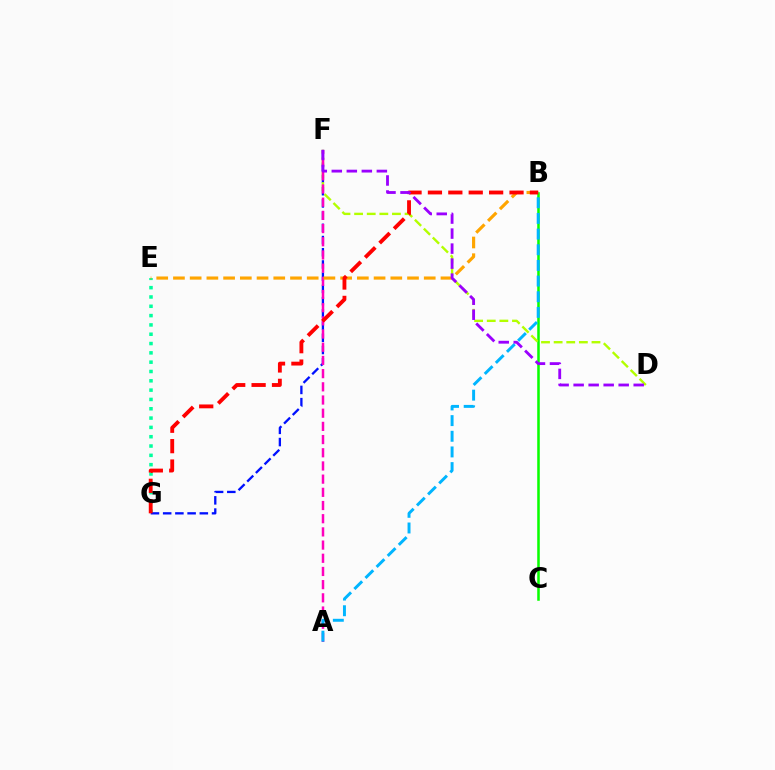{('B', 'C'): [{'color': '#08ff00', 'line_style': 'solid', 'thickness': 1.83}], ('E', 'G'): [{'color': '#00ff9d', 'line_style': 'dotted', 'thickness': 2.53}], ('F', 'G'): [{'color': '#0010ff', 'line_style': 'dashed', 'thickness': 1.66}], ('D', 'F'): [{'color': '#b3ff00', 'line_style': 'dashed', 'thickness': 1.71}, {'color': '#9b00ff', 'line_style': 'dashed', 'thickness': 2.04}], ('A', 'F'): [{'color': '#ff00bd', 'line_style': 'dashed', 'thickness': 1.79}], ('B', 'E'): [{'color': '#ffa500', 'line_style': 'dashed', 'thickness': 2.27}], ('B', 'G'): [{'color': '#ff0000', 'line_style': 'dashed', 'thickness': 2.77}], ('A', 'B'): [{'color': '#00b5ff', 'line_style': 'dashed', 'thickness': 2.13}]}